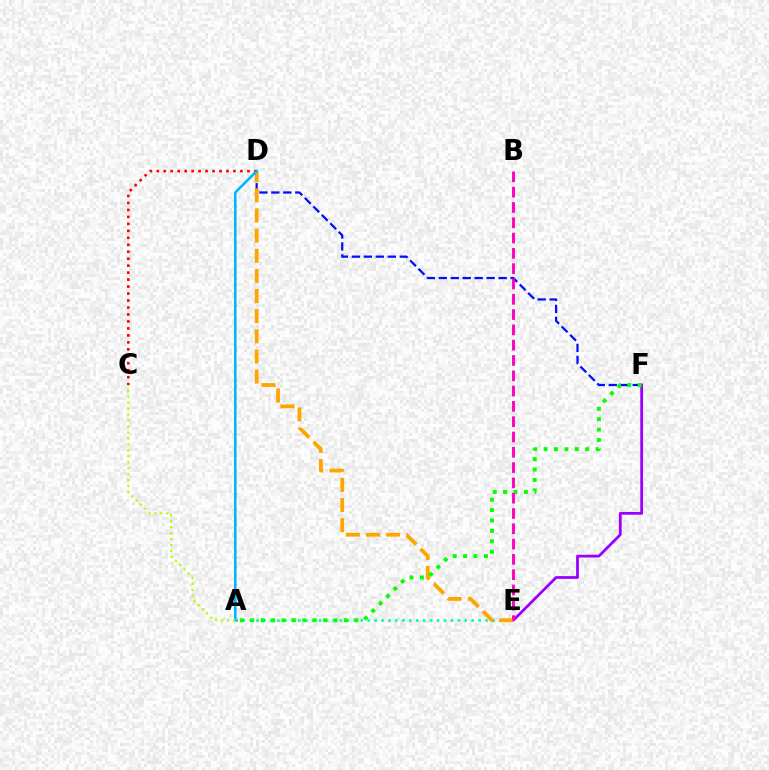{('E', 'F'): [{'color': '#9b00ff', 'line_style': 'solid', 'thickness': 2.0}], ('C', 'D'): [{'color': '#ff0000', 'line_style': 'dotted', 'thickness': 1.89}], ('D', 'F'): [{'color': '#0010ff', 'line_style': 'dashed', 'thickness': 1.63}], ('A', 'E'): [{'color': '#00ff9d', 'line_style': 'dotted', 'thickness': 1.89}], ('D', 'E'): [{'color': '#ffa500', 'line_style': 'dashed', 'thickness': 2.74}], ('A', 'D'): [{'color': '#00b5ff', 'line_style': 'solid', 'thickness': 1.86}], ('A', 'C'): [{'color': '#b3ff00', 'line_style': 'dotted', 'thickness': 1.62}], ('A', 'F'): [{'color': '#08ff00', 'line_style': 'dotted', 'thickness': 2.83}], ('B', 'E'): [{'color': '#ff00bd', 'line_style': 'dashed', 'thickness': 2.08}]}